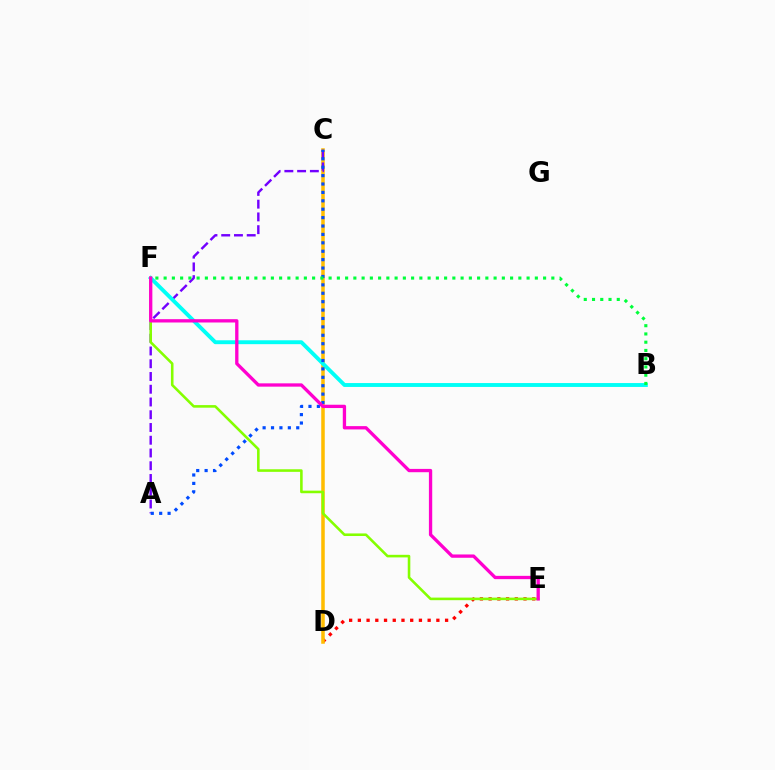{('D', 'E'): [{'color': '#ff0000', 'line_style': 'dotted', 'thickness': 2.37}], ('C', 'D'): [{'color': '#ffbd00', 'line_style': 'solid', 'thickness': 2.54}], ('A', 'C'): [{'color': '#7200ff', 'line_style': 'dashed', 'thickness': 1.73}, {'color': '#004bff', 'line_style': 'dotted', 'thickness': 2.28}], ('B', 'F'): [{'color': '#00fff6', 'line_style': 'solid', 'thickness': 2.79}, {'color': '#00ff39', 'line_style': 'dotted', 'thickness': 2.24}], ('E', 'F'): [{'color': '#84ff00', 'line_style': 'solid', 'thickness': 1.86}, {'color': '#ff00cf', 'line_style': 'solid', 'thickness': 2.38}]}